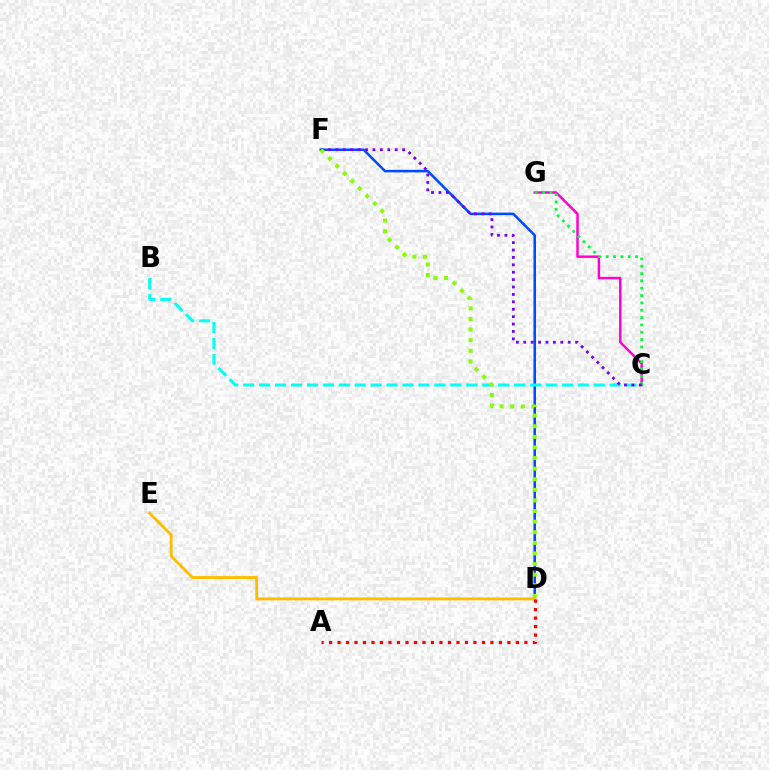{('C', 'G'): [{'color': '#ff00cf', 'line_style': 'solid', 'thickness': 1.77}, {'color': '#00ff39', 'line_style': 'dotted', 'thickness': 1.99}], ('D', 'F'): [{'color': '#004bff', 'line_style': 'solid', 'thickness': 1.82}, {'color': '#84ff00', 'line_style': 'dotted', 'thickness': 2.88}], ('D', 'E'): [{'color': '#ffbd00', 'line_style': 'solid', 'thickness': 2.07}], ('B', 'C'): [{'color': '#00fff6', 'line_style': 'dashed', 'thickness': 2.16}], ('A', 'D'): [{'color': '#ff0000', 'line_style': 'dotted', 'thickness': 2.31}], ('C', 'F'): [{'color': '#7200ff', 'line_style': 'dotted', 'thickness': 2.01}]}